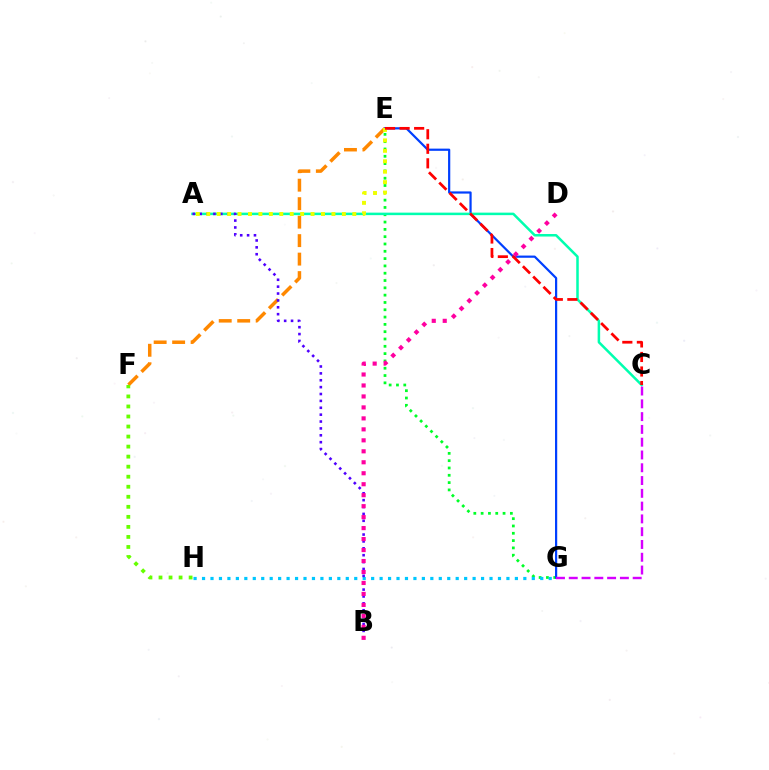{('E', 'F'): [{'color': '#ff8800', 'line_style': 'dashed', 'thickness': 2.51}], ('F', 'H'): [{'color': '#66ff00', 'line_style': 'dotted', 'thickness': 2.73}], ('E', 'G'): [{'color': '#00ff27', 'line_style': 'dotted', 'thickness': 1.99}, {'color': '#003fff', 'line_style': 'solid', 'thickness': 1.59}], ('G', 'H'): [{'color': '#00c7ff', 'line_style': 'dotted', 'thickness': 2.3}], ('A', 'C'): [{'color': '#00ffaf', 'line_style': 'solid', 'thickness': 1.81}], ('A', 'B'): [{'color': '#4f00ff', 'line_style': 'dotted', 'thickness': 1.87}], ('A', 'E'): [{'color': '#eeff00', 'line_style': 'dotted', 'thickness': 2.83}], ('C', 'E'): [{'color': '#ff0000', 'line_style': 'dashed', 'thickness': 1.97}], ('B', 'D'): [{'color': '#ff00a0', 'line_style': 'dotted', 'thickness': 2.98}], ('C', 'G'): [{'color': '#d600ff', 'line_style': 'dashed', 'thickness': 1.74}]}